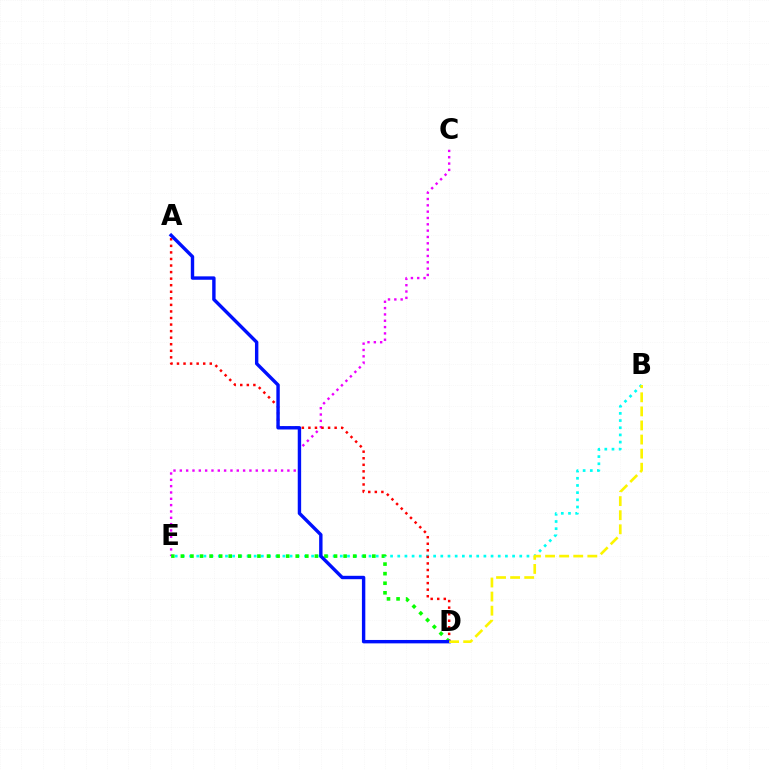{('B', 'E'): [{'color': '#00fff6', 'line_style': 'dotted', 'thickness': 1.95}], ('C', 'E'): [{'color': '#ee00ff', 'line_style': 'dotted', 'thickness': 1.72}], ('A', 'D'): [{'color': '#ff0000', 'line_style': 'dotted', 'thickness': 1.78}, {'color': '#0010ff', 'line_style': 'solid', 'thickness': 2.45}], ('D', 'E'): [{'color': '#08ff00', 'line_style': 'dotted', 'thickness': 2.6}], ('B', 'D'): [{'color': '#fcf500', 'line_style': 'dashed', 'thickness': 1.91}]}